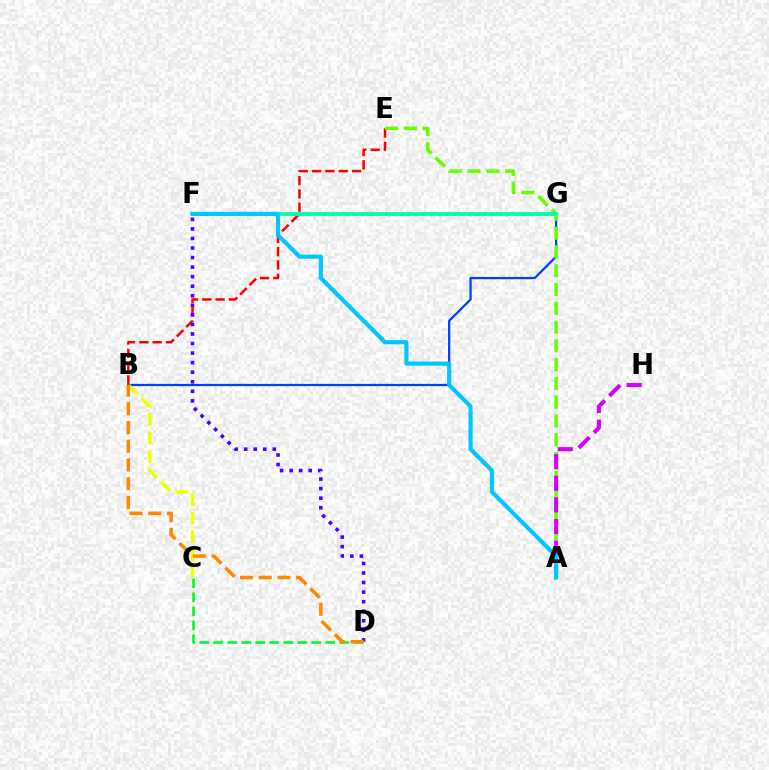{('F', 'G'): [{'color': '#ff00a0', 'line_style': 'dotted', 'thickness': 2.07}, {'color': '#00ffaf', 'line_style': 'solid', 'thickness': 2.74}], ('B', 'G'): [{'color': '#003fff', 'line_style': 'solid', 'thickness': 1.62}], ('B', 'C'): [{'color': '#eeff00', 'line_style': 'dashed', 'thickness': 2.5}], ('B', 'E'): [{'color': '#ff0000', 'line_style': 'dashed', 'thickness': 1.81}], ('A', 'E'): [{'color': '#66ff00', 'line_style': 'dashed', 'thickness': 2.55}], ('C', 'D'): [{'color': '#00ff27', 'line_style': 'dashed', 'thickness': 1.9}], ('A', 'H'): [{'color': '#d600ff', 'line_style': 'dashed', 'thickness': 2.93}], ('D', 'F'): [{'color': '#4f00ff', 'line_style': 'dotted', 'thickness': 2.6}], ('B', 'D'): [{'color': '#ff8800', 'line_style': 'dashed', 'thickness': 2.54}], ('A', 'F'): [{'color': '#00c7ff', 'line_style': 'solid', 'thickness': 2.99}]}